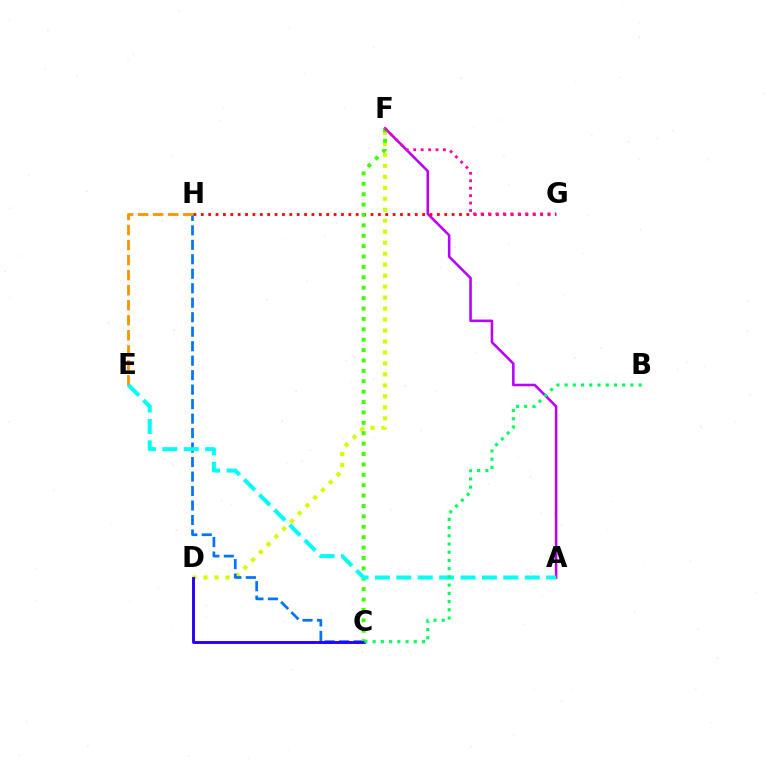{('A', 'F'): [{'color': '#b900ff', 'line_style': 'solid', 'thickness': 1.84}], ('G', 'H'): [{'color': '#ff0000', 'line_style': 'dotted', 'thickness': 2.0}], ('D', 'F'): [{'color': '#d1ff00', 'line_style': 'dotted', 'thickness': 2.98}], ('C', 'H'): [{'color': '#0074ff', 'line_style': 'dashed', 'thickness': 1.97}], ('E', 'H'): [{'color': '#ff9400', 'line_style': 'dashed', 'thickness': 2.04}], ('C', 'F'): [{'color': '#3dff00', 'line_style': 'dotted', 'thickness': 2.82}], ('A', 'E'): [{'color': '#00fff6', 'line_style': 'dashed', 'thickness': 2.91}], ('C', 'D'): [{'color': '#2500ff', 'line_style': 'solid', 'thickness': 2.09}], ('B', 'C'): [{'color': '#00ff5c', 'line_style': 'dotted', 'thickness': 2.23}], ('F', 'G'): [{'color': '#ff00ac', 'line_style': 'dotted', 'thickness': 2.02}]}